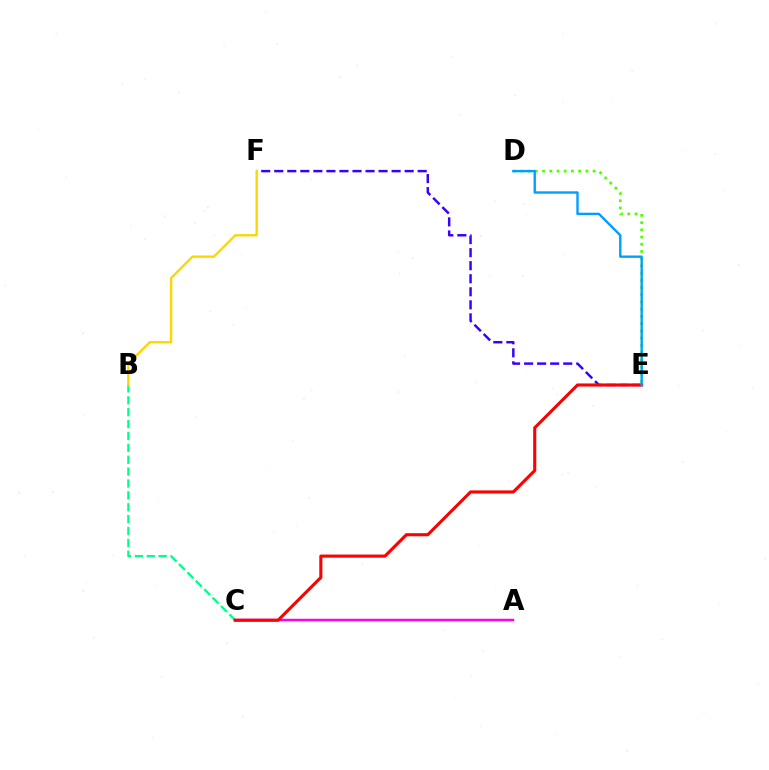{('D', 'E'): [{'color': '#4fff00', 'line_style': 'dotted', 'thickness': 1.96}, {'color': '#009eff', 'line_style': 'solid', 'thickness': 1.7}], ('B', 'C'): [{'color': '#00ff86', 'line_style': 'dashed', 'thickness': 1.61}], ('E', 'F'): [{'color': '#3700ff', 'line_style': 'dashed', 'thickness': 1.77}], ('A', 'C'): [{'color': '#ff00ed', 'line_style': 'solid', 'thickness': 1.77}], ('C', 'E'): [{'color': '#ff0000', 'line_style': 'solid', 'thickness': 2.23}], ('B', 'F'): [{'color': '#ffd500', 'line_style': 'solid', 'thickness': 1.68}]}